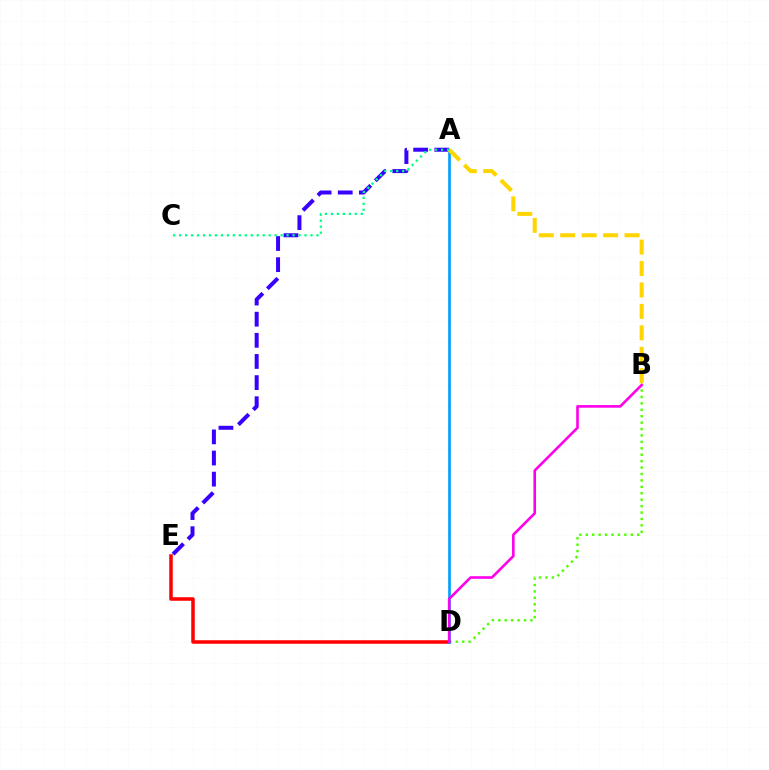{('A', 'E'): [{'color': '#3700ff', 'line_style': 'dashed', 'thickness': 2.87}], ('B', 'D'): [{'color': '#4fff00', 'line_style': 'dotted', 'thickness': 1.74}, {'color': '#ff00ed', 'line_style': 'solid', 'thickness': 1.88}], ('D', 'E'): [{'color': '#ff0000', 'line_style': 'solid', 'thickness': 2.53}], ('A', 'D'): [{'color': '#009eff', 'line_style': 'solid', 'thickness': 1.91}], ('A', 'B'): [{'color': '#ffd500', 'line_style': 'dashed', 'thickness': 2.91}], ('A', 'C'): [{'color': '#00ff86', 'line_style': 'dotted', 'thickness': 1.62}]}